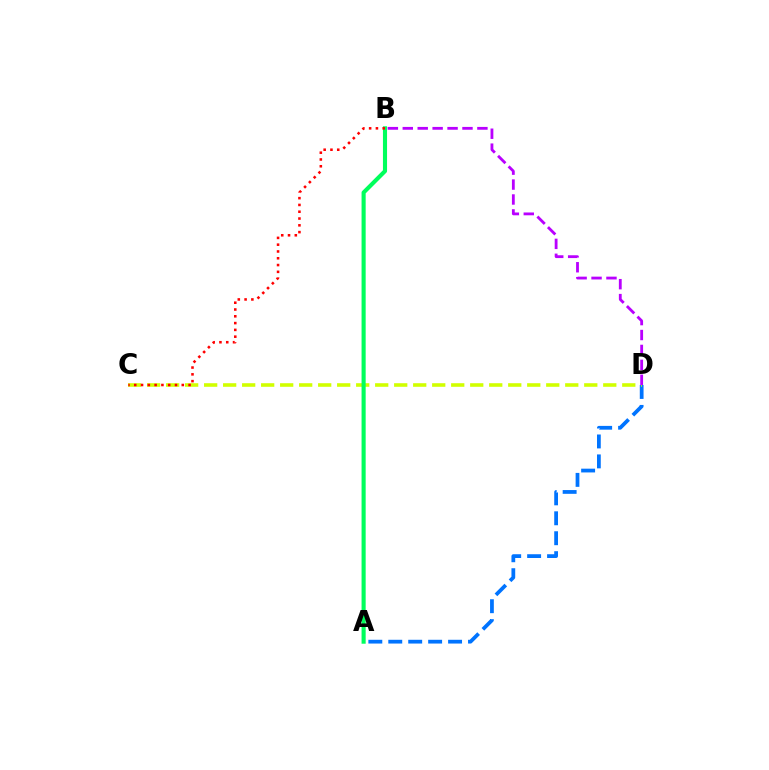{('A', 'D'): [{'color': '#0074ff', 'line_style': 'dashed', 'thickness': 2.71}], ('C', 'D'): [{'color': '#d1ff00', 'line_style': 'dashed', 'thickness': 2.58}], ('A', 'B'): [{'color': '#00ff5c', 'line_style': 'solid', 'thickness': 2.96}], ('B', 'D'): [{'color': '#b900ff', 'line_style': 'dashed', 'thickness': 2.03}], ('B', 'C'): [{'color': '#ff0000', 'line_style': 'dotted', 'thickness': 1.85}]}